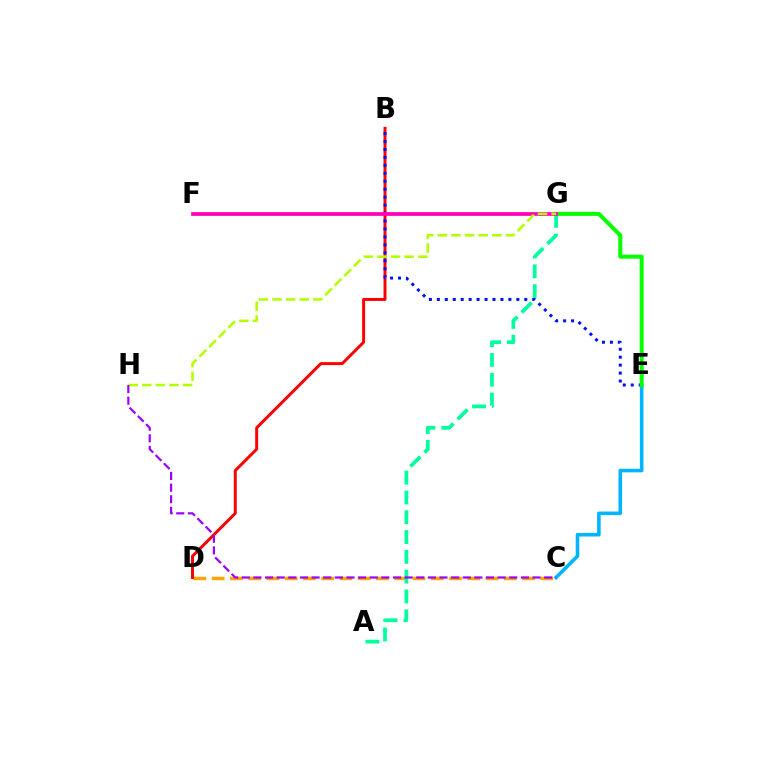{('C', 'E'): [{'color': '#00b5ff', 'line_style': 'solid', 'thickness': 2.58}], ('C', 'D'): [{'color': '#ffa500', 'line_style': 'dashed', 'thickness': 2.48}], ('B', 'D'): [{'color': '#ff0000', 'line_style': 'solid', 'thickness': 2.14}], ('B', 'E'): [{'color': '#0010ff', 'line_style': 'dotted', 'thickness': 2.16}], ('E', 'G'): [{'color': '#08ff00', 'line_style': 'solid', 'thickness': 2.9}], ('A', 'G'): [{'color': '#00ff9d', 'line_style': 'dashed', 'thickness': 2.69}], ('F', 'G'): [{'color': '#ff00bd', 'line_style': 'solid', 'thickness': 2.68}], ('G', 'H'): [{'color': '#b3ff00', 'line_style': 'dashed', 'thickness': 1.85}], ('C', 'H'): [{'color': '#9b00ff', 'line_style': 'dashed', 'thickness': 1.58}]}